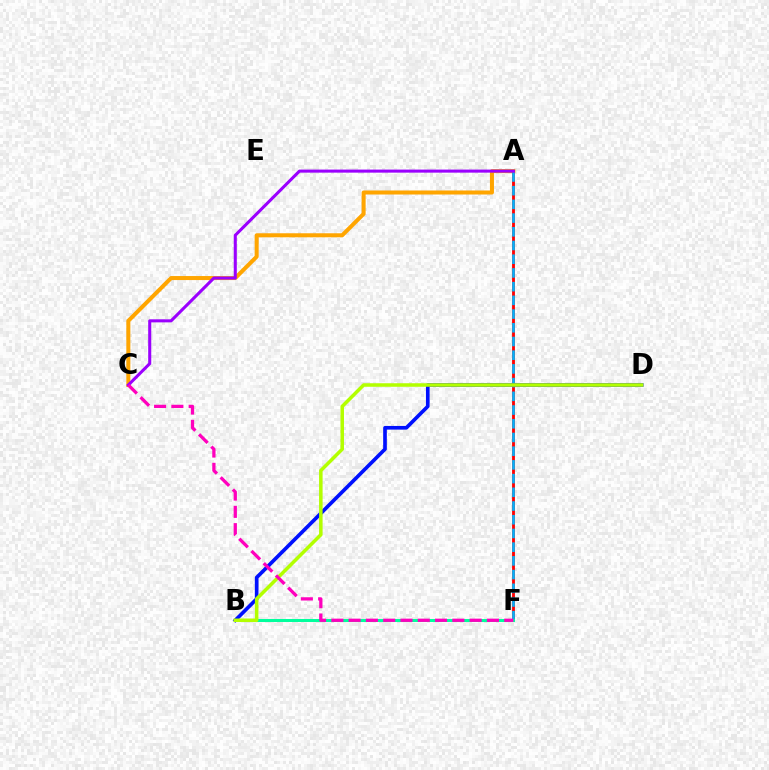{('A', 'C'): [{'color': '#ffa500', 'line_style': 'solid', 'thickness': 2.9}, {'color': '#9b00ff', 'line_style': 'solid', 'thickness': 2.2}], ('B', 'F'): [{'color': '#08ff00', 'line_style': 'dotted', 'thickness': 2.09}, {'color': '#00ff9d', 'line_style': 'solid', 'thickness': 2.18}], ('A', 'F'): [{'color': '#ff0000', 'line_style': 'solid', 'thickness': 2.04}, {'color': '#00b5ff', 'line_style': 'dashed', 'thickness': 1.86}], ('B', 'D'): [{'color': '#0010ff', 'line_style': 'solid', 'thickness': 2.64}, {'color': '#b3ff00', 'line_style': 'solid', 'thickness': 2.54}], ('C', 'F'): [{'color': '#ff00bd', 'line_style': 'dashed', 'thickness': 2.35}]}